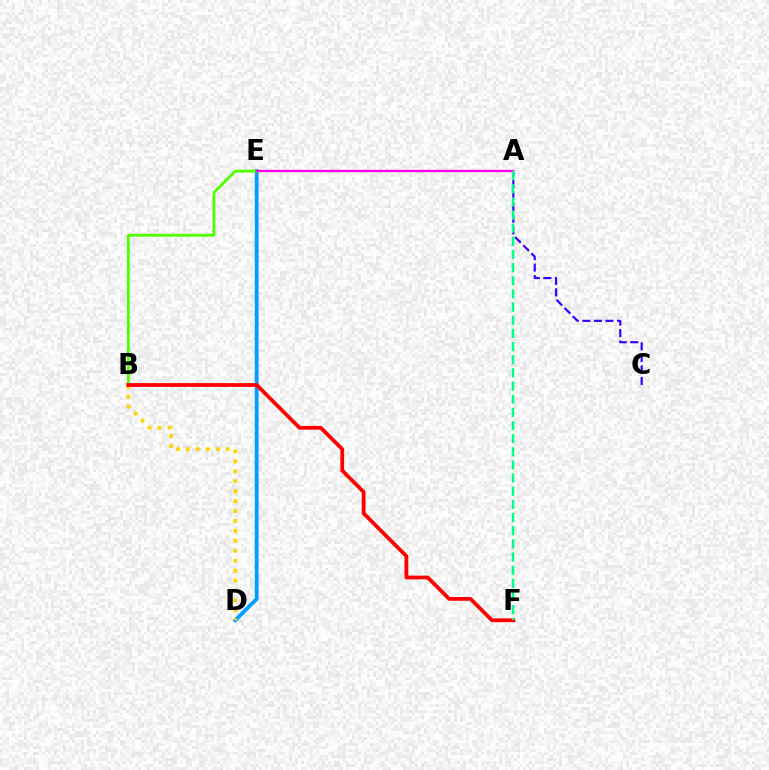{('D', 'E'): [{'color': '#009eff', 'line_style': 'solid', 'thickness': 2.75}], ('B', 'E'): [{'color': '#4fff00', 'line_style': 'solid', 'thickness': 1.99}], ('B', 'D'): [{'color': '#ffd500', 'line_style': 'dotted', 'thickness': 2.7}], ('A', 'C'): [{'color': '#3700ff', 'line_style': 'dashed', 'thickness': 1.57}], ('A', 'E'): [{'color': '#ff00ed', 'line_style': 'solid', 'thickness': 1.69}], ('B', 'F'): [{'color': '#ff0000', 'line_style': 'solid', 'thickness': 2.72}], ('A', 'F'): [{'color': '#00ff86', 'line_style': 'dashed', 'thickness': 1.79}]}